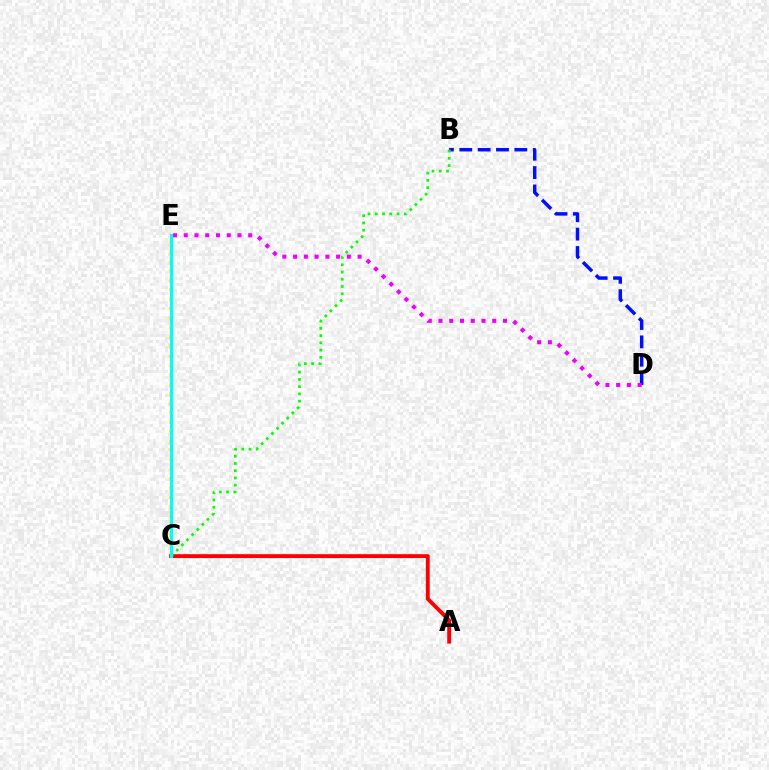{('B', 'D'): [{'color': '#0010ff', 'line_style': 'dashed', 'thickness': 2.49}], ('C', 'E'): [{'color': '#fcf500', 'line_style': 'dotted', 'thickness': 2.56}, {'color': '#00fff6', 'line_style': 'solid', 'thickness': 2.24}], ('A', 'C'): [{'color': '#ff0000', 'line_style': 'solid', 'thickness': 2.79}], ('D', 'E'): [{'color': '#ee00ff', 'line_style': 'dotted', 'thickness': 2.92}], ('B', 'C'): [{'color': '#08ff00', 'line_style': 'dotted', 'thickness': 1.97}]}